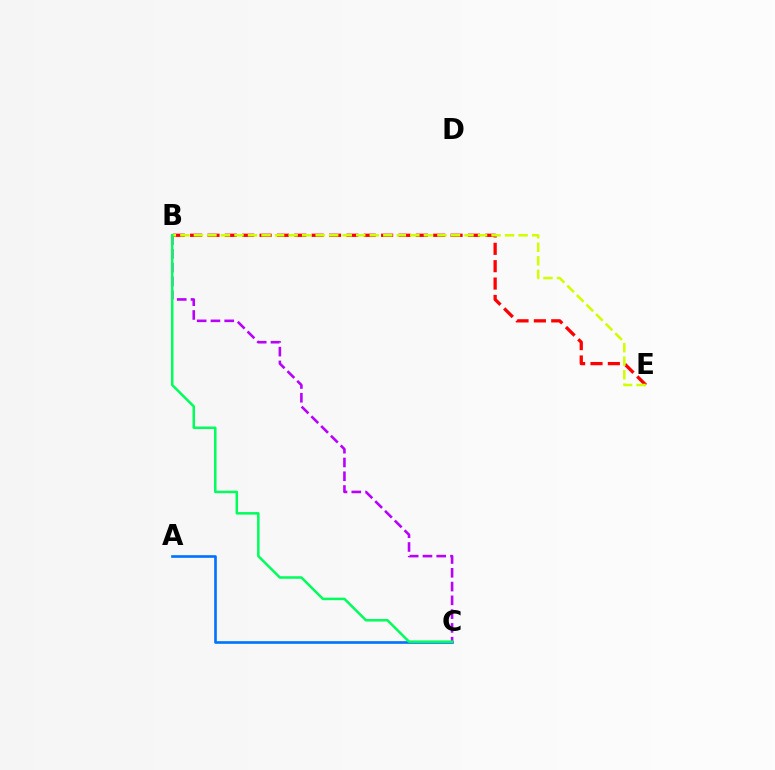{('B', 'E'): [{'color': '#ff0000', 'line_style': 'dashed', 'thickness': 2.36}, {'color': '#d1ff00', 'line_style': 'dashed', 'thickness': 1.84}], ('A', 'C'): [{'color': '#0074ff', 'line_style': 'solid', 'thickness': 1.91}], ('B', 'C'): [{'color': '#b900ff', 'line_style': 'dashed', 'thickness': 1.87}, {'color': '#00ff5c', 'line_style': 'solid', 'thickness': 1.81}]}